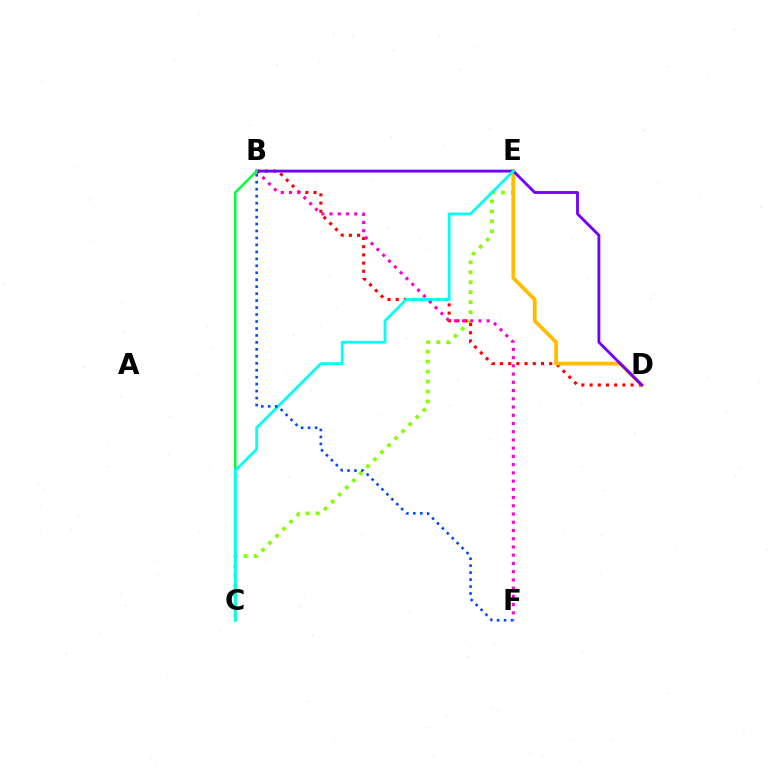{('C', 'E'): [{'color': '#84ff00', 'line_style': 'dotted', 'thickness': 2.71}, {'color': '#00fff6', 'line_style': 'solid', 'thickness': 2.02}], ('B', 'D'): [{'color': '#ff0000', 'line_style': 'dotted', 'thickness': 2.23}, {'color': '#7200ff', 'line_style': 'solid', 'thickness': 2.05}], ('D', 'E'): [{'color': '#ffbd00', 'line_style': 'solid', 'thickness': 2.74}], ('B', 'F'): [{'color': '#ff00cf', 'line_style': 'dotted', 'thickness': 2.24}, {'color': '#004bff', 'line_style': 'dotted', 'thickness': 1.89}], ('B', 'C'): [{'color': '#00ff39', 'line_style': 'solid', 'thickness': 1.78}]}